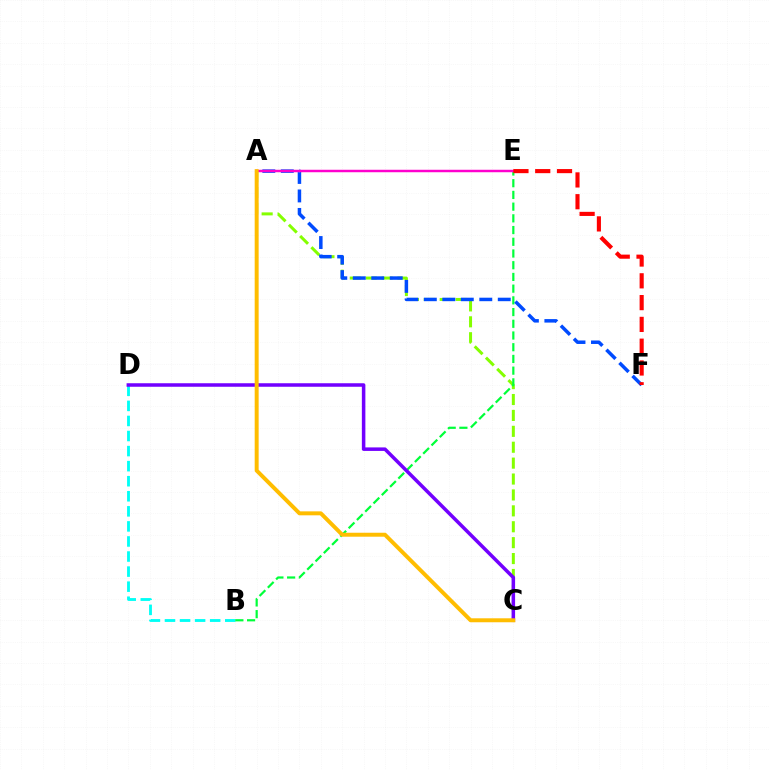{('A', 'C'): [{'color': '#84ff00', 'line_style': 'dashed', 'thickness': 2.16}, {'color': '#ffbd00', 'line_style': 'solid', 'thickness': 2.85}], ('B', 'D'): [{'color': '#00fff6', 'line_style': 'dashed', 'thickness': 2.05}], ('B', 'E'): [{'color': '#00ff39', 'line_style': 'dashed', 'thickness': 1.59}], ('A', 'F'): [{'color': '#004bff', 'line_style': 'dashed', 'thickness': 2.51}], ('A', 'E'): [{'color': '#ff00cf', 'line_style': 'solid', 'thickness': 1.78}], ('C', 'D'): [{'color': '#7200ff', 'line_style': 'solid', 'thickness': 2.53}], ('E', 'F'): [{'color': '#ff0000', 'line_style': 'dashed', 'thickness': 2.96}]}